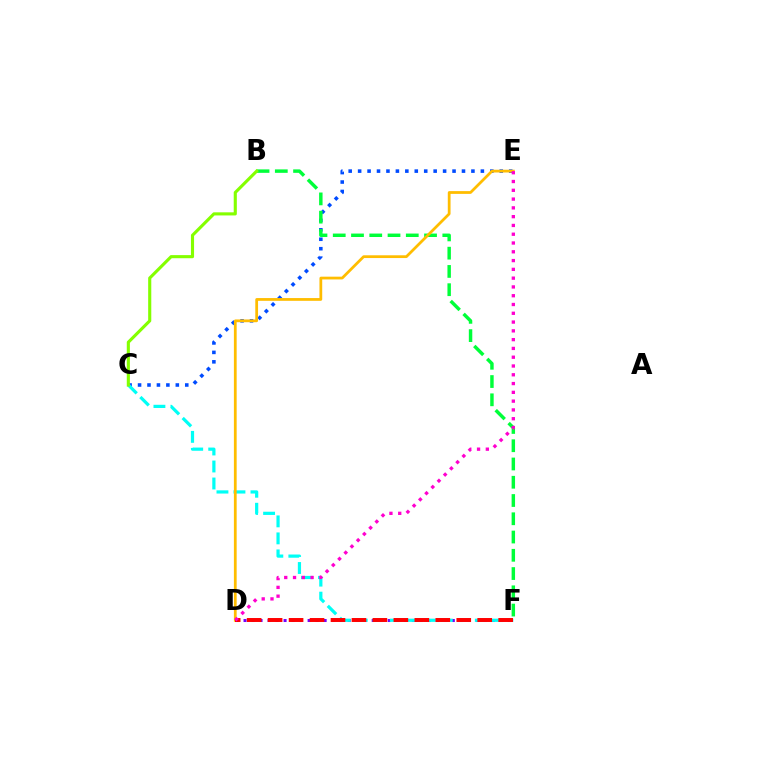{('C', 'E'): [{'color': '#004bff', 'line_style': 'dotted', 'thickness': 2.57}], ('D', 'F'): [{'color': '#7200ff', 'line_style': 'dotted', 'thickness': 2.18}, {'color': '#ff0000', 'line_style': 'dashed', 'thickness': 2.85}], ('B', 'F'): [{'color': '#00ff39', 'line_style': 'dashed', 'thickness': 2.48}], ('C', 'F'): [{'color': '#00fff6', 'line_style': 'dashed', 'thickness': 2.31}], ('D', 'E'): [{'color': '#ffbd00', 'line_style': 'solid', 'thickness': 1.99}, {'color': '#ff00cf', 'line_style': 'dotted', 'thickness': 2.39}], ('B', 'C'): [{'color': '#84ff00', 'line_style': 'solid', 'thickness': 2.24}]}